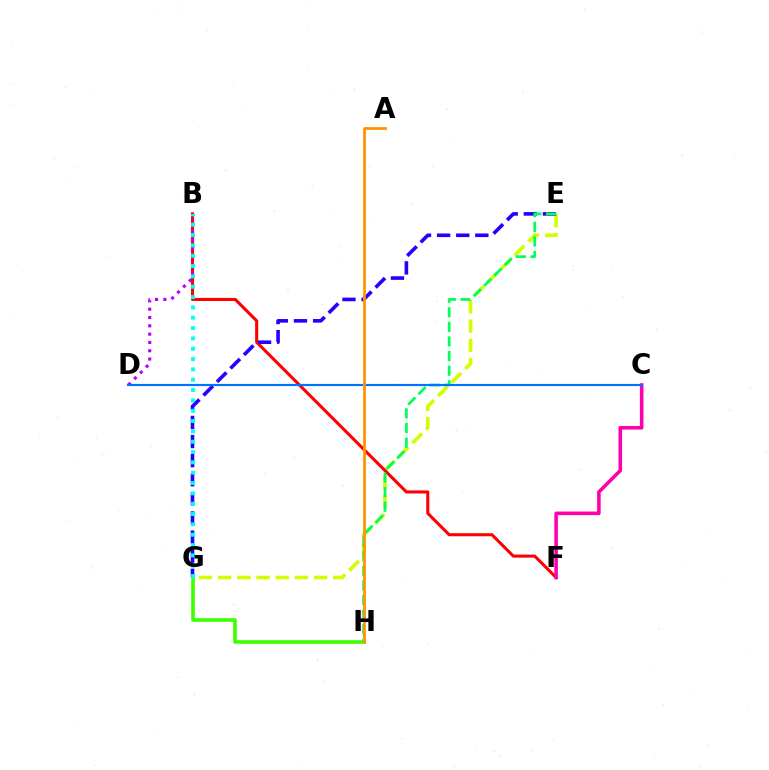{('E', 'G'): [{'color': '#d1ff00', 'line_style': 'dashed', 'thickness': 2.61}, {'color': '#2500ff', 'line_style': 'dashed', 'thickness': 2.6}], ('B', 'F'): [{'color': '#ff0000', 'line_style': 'solid', 'thickness': 2.21}], ('C', 'F'): [{'color': '#ff00ac', 'line_style': 'solid', 'thickness': 2.57}], ('B', 'D'): [{'color': '#b900ff', 'line_style': 'dotted', 'thickness': 2.26}], ('G', 'H'): [{'color': '#3dff00', 'line_style': 'solid', 'thickness': 2.61}], ('E', 'H'): [{'color': '#00ff5c', 'line_style': 'dashed', 'thickness': 1.98}], ('C', 'D'): [{'color': '#0074ff', 'line_style': 'solid', 'thickness': 1.55}], ('A', 'H'): [{'color': '#ff9400', 'line_style': 'solid', 'thickness': 2.0}], ('B', 'G'): [{'color': '#00fff6', 'line_style': 'dotted', 'thickness': 2.81}]}